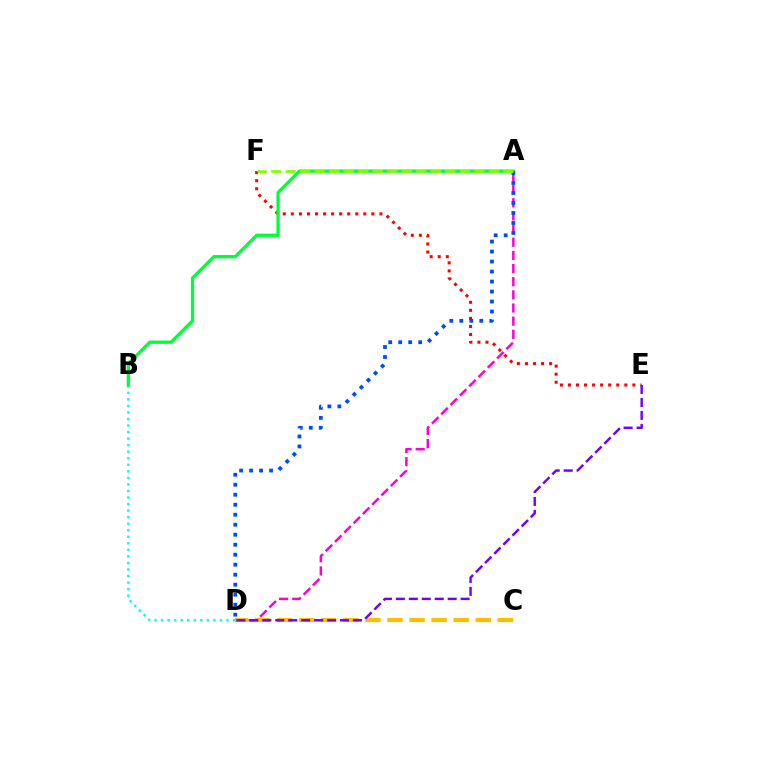{('A', 'D'): [{'color': '#ff00cf', 'line_style': 'dashed', 'thickness': 1.79}, {'color': '#004bff', 'line_style': 'dotted', 'thickness': 2.72}], ('C', 'D'): [{'color': '#ffbd00', 'line_style': 'dashed', 'thickness': 3.0}], ('E', 'F'): [{'color': '#ff0000', 'line_style': 'dotted', 'thickness': 2.19}], ('B', 'D'): [{'color': '#00fff6', 'line_style': 'dotted', 'thickness': 1.78}], ('D', 'E'): [{'color': '#7200ff', 'line_style': 'dashed', 'thickness': 1.76}], ('A', 'B'): [{'color': '#00ff39', 'line_style': 'solid', 'thickness': 2.37}], ('A', 'F'): [{'color': '#84ff00', 'line_style': 'dashed', 'thickness': 1.97}]}